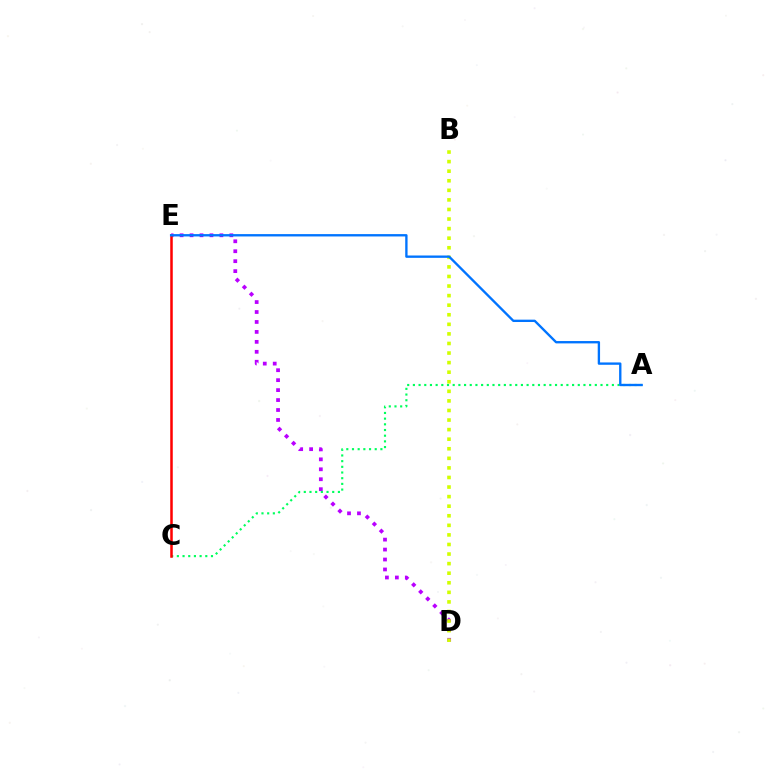{('D', 'E'): [{'color': '#b900ff', 'line_style': 'dotted', 'thickness': 2.7}], ('A', 'C'): [{'color': '#00ff5c', 'line_style': 'dotted', 'thickness': 1.54}], ('C', 'E'): [{'color': '#ff0000', 'line_style': 'solid', 'thickness': 1.82}], ('B', 'D'): [{'color': '#d1ff00', 'line_style': 'dotted', 'thickness': 2.6}], ('A', 'E'): [{'color': '#0074ff', 'line_style': 'solid', 'thickness': 1.69}]}